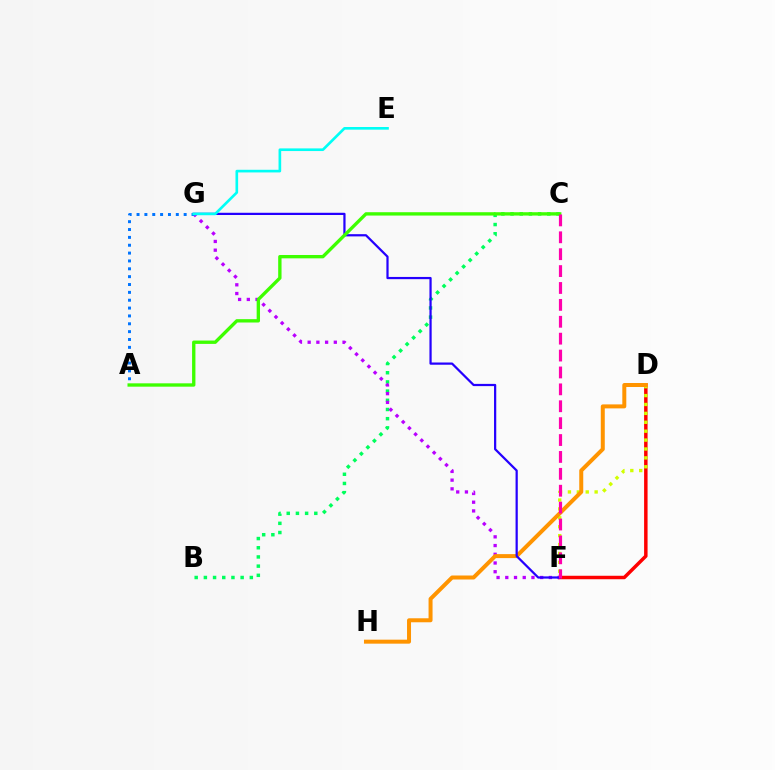{('B', 'C'): [{'color': '#00ff5c', 'line_style': 'dotted', 'thickness': 2.5}], ('D', 'F'): [{'color': '#ff0000', 'line_style': 'solid', 'thickness': 2.5}, {'color': '#d1ff00', 'line_style': 'dotted', 'thickness': 2.42}], ('F', 'G'): [{'color': '#b900ff', 'line_style': 'dotted', 'thickness': 2.37}, {'color': '#2500ff', 'line_style': 'solid', 'thickness': 1.6}], ('D', 'H'): [{'color': '#ff9400', 'line_style': 'solid', 'thickness': 2.87}], ('A', 'G'): [{'color': '#0074ff', 'line_style': 'dotted', 'thickness': 2.13}], ('E', 'G'): [{'color': '#00fff6', 'line_style': 'solid', 'thickness': 1.91}], ('A', 'C'): [{'color': '#3dff00', 'line_style': 'solid', 'thickness': 2.41}], ('C', 'F'): [{'color': '#ff00ac', 'line_style': 'dashed', 'thickness': 2.3}]}